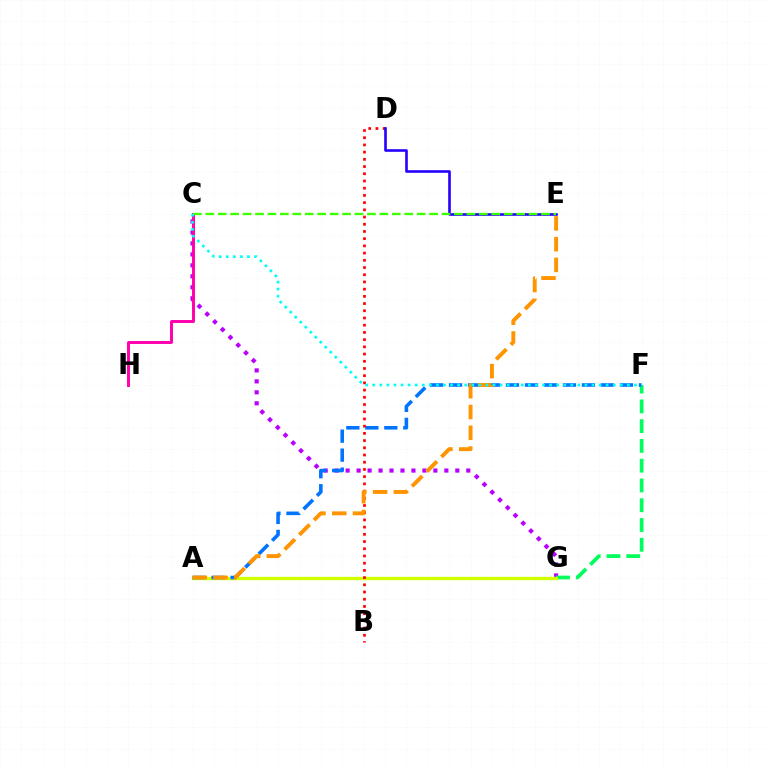{('C', 'G'): [{'color': '#b900ff', 'line_style': 'dotted', 'thickness': 2.98}], ('C', 'H'): [{'color': '#ff00ac', 'line_style': 'solid', 'thickness': 2.12}], ('F', 'G'): [{'color': '#00ff5c', 'line_style': 'dashed', 'thickness': 2.69}], ('A', 'G'): [{'color': '#d1ff00', 'line_style': 'solid', 'thickness': 2.41}], ('A', 'F'): [{'color': '#0074ff', 'line_style': 'dashed', 'thickness': 2.58}], ('B', 'D'): [{'color': '#ff0000', 'line_style': 'dotted', 'thickness': 1.96}], ('A', 'E'): [{'color': '#ff9400', 'line_style': 'dashed', 'thickness': 2.82}], ('D', 'E'): [{'color': '#2500ff', 'line_style': 'solid', 'thickness': 1.88}], ('C', 'E'): [{'color': '#3dff00', 'line_style': 'dashed', 'thickness': 1.69}], ('C', 'F'): [{'color': '#00fff6', 'line_style': 'dotted', 'thickness': 1.92}]}